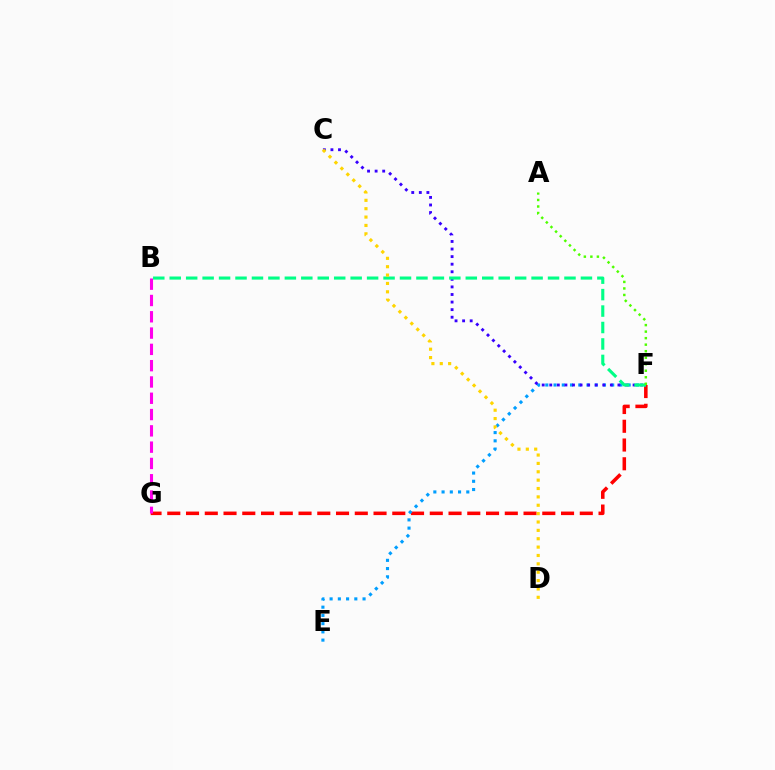{('F', 'G'): [{'color': '#ff0000', 'line_style': 'dashed', 'thickness': 2.55}], ('E', 'F'): [{'color': '#009eff', 'line_style': 'dotted', 'thickness': 2.24}], ('B', 'G'): [{'color': '#ff00ed', 'line_style': 'dashed', 'thickness': 2.21}], ('C', 'F'): [{'color': '#3700ff', 'line_style': 'dotted', 'thickness': 2.06}], ('B', 'F'): [{'color': '#00ff86', 'line_style': 'dashed', 'thickness': 2.23}], ('A', 'F'): [{'color': '#4fff00', 'line_style': 'dotted', 'thickness': 1.77}], ('C', 'D'): [{'color': '#ffd500', 'line_style': 'dotted', 'thickness': 2.27}]}